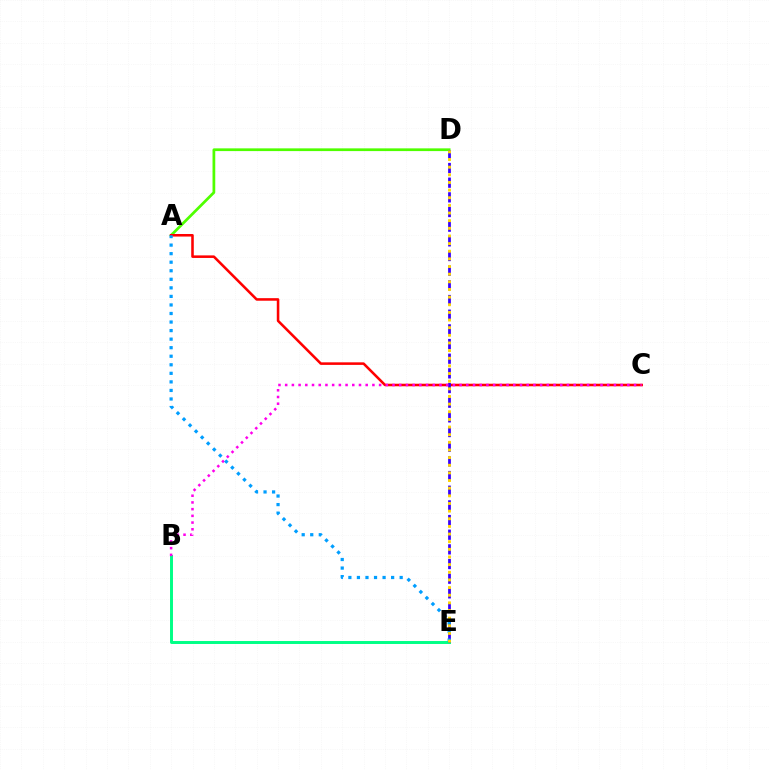{('A', 'D'): [{'color': '#4fff00', 'line_style': 'solid', 'thickness': 1.97}], ('A', 'C'): [{'color': '#ff0000', 'line_style': 'solid', 'thickness': 1.84}], ('B', 'E'): [{'color': '#00ff86', 'line_style': 'solid', 'thickness': 2.13}], ('D', 'E'): [{'color': '#3700ff', 'line_style': 'dashed', 'thickness': 1.99}, {'color': '#ffd500', 'line_style': 'dotted', 'thickness': 2.08}], ('B', 'C'): [{'color': '#ff00ed', 'line_style': 'dotted', 'thickness': 1.82}], ('A', 'E'): [{'color': '#009eff', 'line_style': 'dotted', 'thickness': 2.32}]}